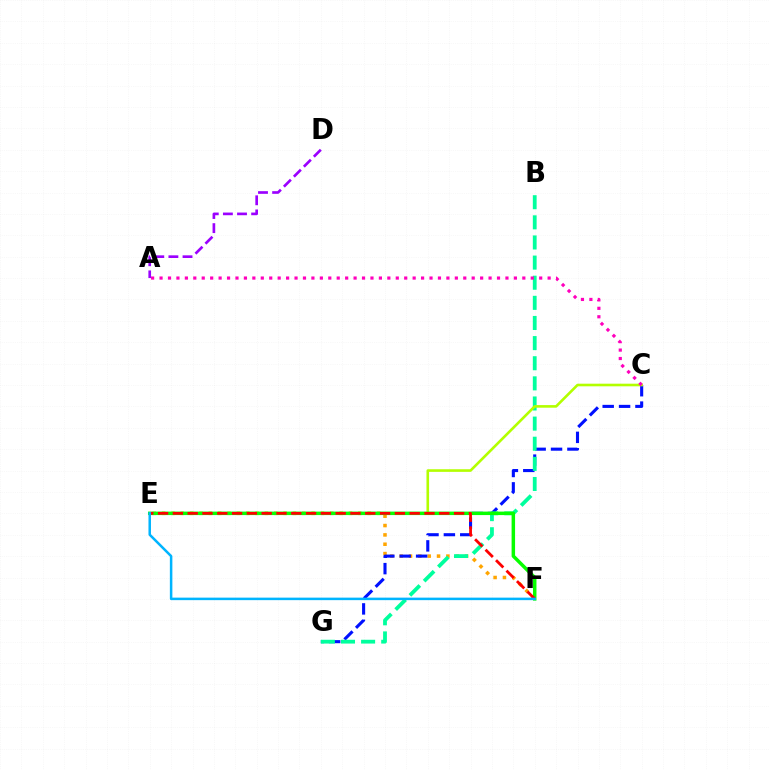{('E', 'F'): [{'color': '#ffa500', 'line_style': 'dotted', 'thickness': 2.54}, {'color': '#08ff00', 'line_style': 'solid', 'thickness': 2.5}, {'color': '#ff0000', 'line_style': 'dashed', 'thickness': 2.01}, {'color': '#00b5ff', 'line_style': 'solid', 'thickness': 1.81}], ('C', 'G'): [{'color': '#0010ff', 'line_style': 'dashed', 'thickness': 2.23}], ('B', 'G'): [{'color': '#00ff9d', 'line_style': 'dashed', 'thickness': 2.73}], ('C', 'E'): [{'color': '#b3ff00', 'line_style': 'solid', 'thickness': 1.88}], ('A', 'C'): [{'color': '#ff00bd', 'line_style': 'dotted', 'thickness': 2.29}], ('A', 'D'): [{'color': '#9b00ff', 'line_style': 'dashed', 'thickness': 1.92}]}